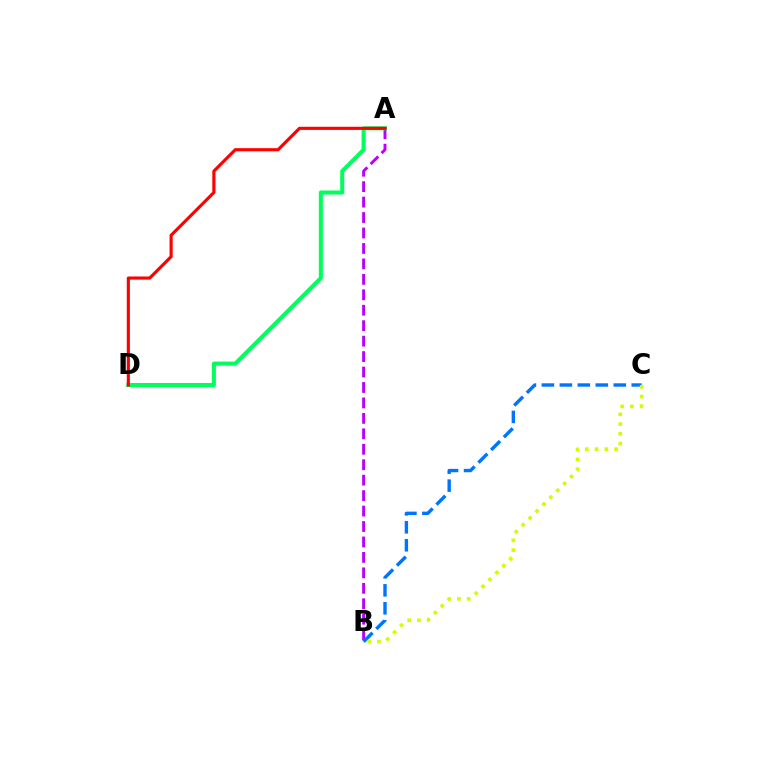{('A', 'B'): [{'color': '#b900ff', 'line_style': 'dashed', 'thickness': 2.1}], ('A', 'D'): [{'color': '#00ff5c', 'line_style': 'solid', 'thickness': 2.9}, {'color': '#ff0000', 'line_style': 'solid', 'thickness': 2.26}], ('B', 'C'): [{'color': '#0074ff', 'line_style': 'dashed', 'thickness': 2.44}, {'color': '#d1ff00', 'line_style': 'dotted', 'thickness': 2.65}]}